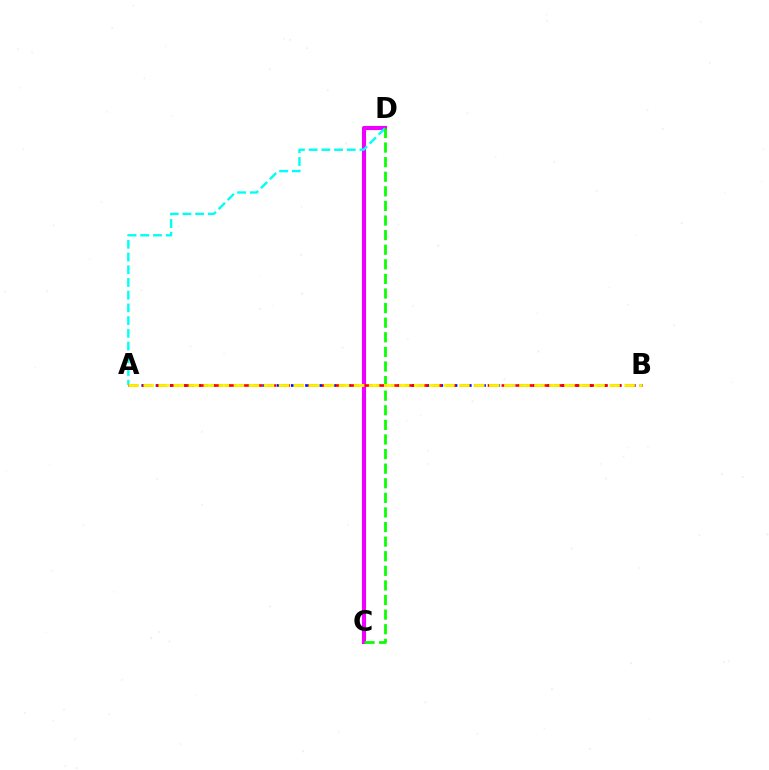{('A', 'B'): [{'color': '#0010ff', 'line_style': 'dotted', 'thickness': 1.93}, {'color': '#ff0000', 'line_style': 'dashed', 'thickness': 1.88}, {'color': '#fcf500', 'line_style': 'dashed', 'thickness': 2.04}], ('C', 'D'): [{'color': '#ee00ff', 'line_style': 'solid', 'thickness': 2.97}, {'color': '#08ff00', 'line_style': 'dashed', 'thickness': 1.98}], ('A', 'D'): [{'color': '#00fff6', 'line_style': 'dashed', 'thickness': 1.73}]}